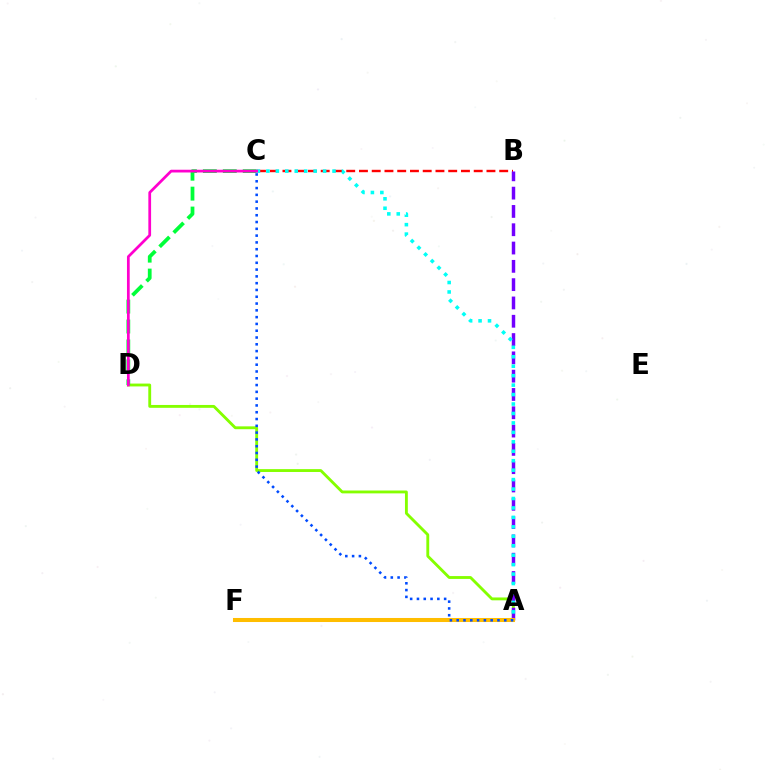{('A', 'D'): [{'color': '#84ff00', 'line_style': 'solid', 'thickness': 2.05}], ('B', 'C'): [{'color': '#ff0000', 'line_style': 'dashed', 'thickness': 1.73}], ('C', 'D'): [{'color': '#00ff39', 'line_style': 'dashed', 'thickness': 2.71}, {'color': '#ff00cf', 'line_style': 'solid', 'thickness': 1.97}], ('A', 'B'): [{'color': '#7200ff', 'line_style': 'dashed', 'thickness': 2.49}], ('A', 'C'): [{'color': '#00fff6', 'line_style': 'dotted', 'thickness': 2.57}, {'color': '#004bff', 'line_style': 'dotted', 'thickness': 1.85}], ('A', 'F'): [{'color': '#ffbd00', 'line_style': 'solid', 'thickness': 2.91}]}